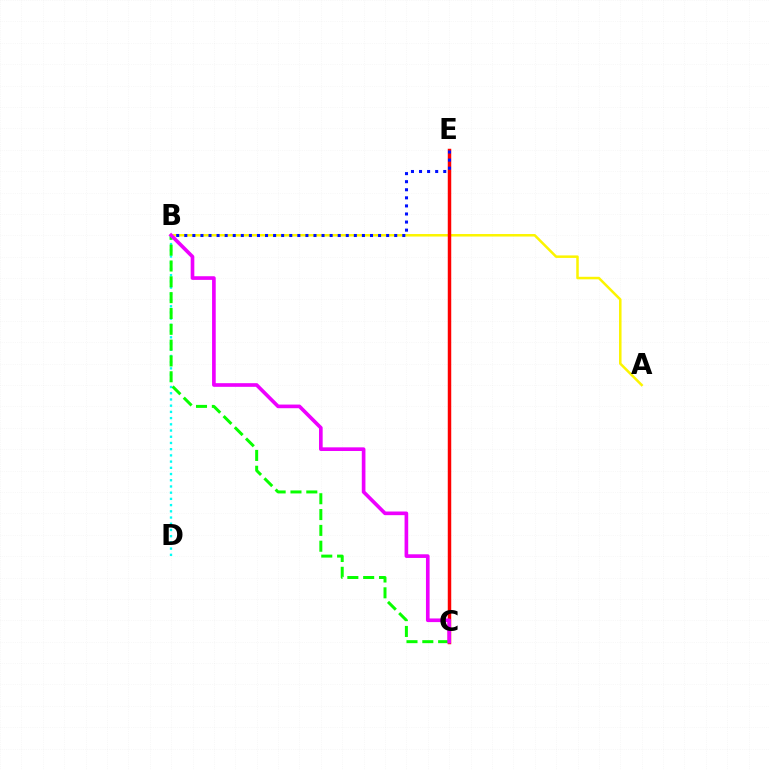{('B', 'D'): [{'color': '#00fff6', 'line_style': 'dotted', 'thickness': 1.69}], ('A', 'B'): [{'color': '#fcf500', 'line_style': 'solid', 'thickness': 1.81}], ('C', 'E'): [{'color': '#ff0000', 'line_style': 'solid', 'thickness': 2.5}], ('B', 'E'): [{'color': '#0010ff', 'line_style': 'dotted', 'thickness': 2.19}], ('B', 'C'): [{'color': '#08ff00', 'line_style': 'dashed', 'thickness': 2.15}, {'color': '#ee00ff', 'line_style': 'solid', 'thickness': 2.63}]}